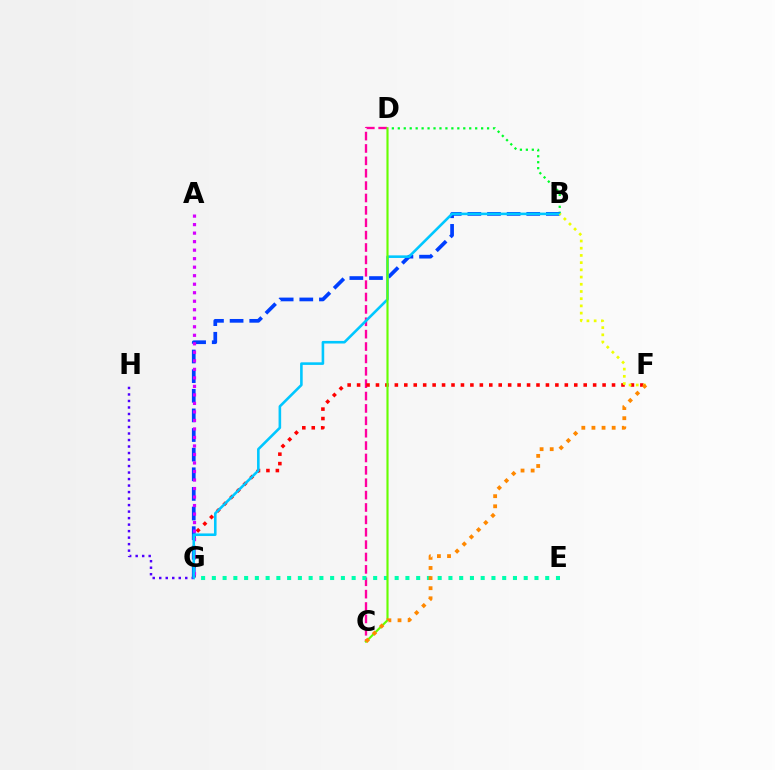{('C', 'D'): [{'color': '#ff00a0', 'line_style': 'dashed', 'thickness': 1.68}, {'color': '#66ff00', 'line_style': 'solid', 'thickness': 1.54}], ('E', 'G'): [{'color': '#00ffaf', 'line_style': 'dotted', 'thickness': 2.92}], ('B', 'D'): [{'color': '#00ff27', 'line_style': 'dotted', 'thickness': 1.62}], ('F', 'G'): [{'color': '#ff0000', 'line_style': 'dotted', 'thickness': 2.57}], ('B', 'G'): [{'color': '#003fff', 'line_style': 'dashed', 'thickness': 2.67}, {'color': '#00c7ff', 'line_style': 'solid', 'thickness': 1.87}], ('A', 'G'): [{'color': '#d600ff', 'line_style': 'dotted', 'thickness': 2.31}], ('G', 'H'): [{'color': '#4f00ff', 'line_style': 'dotted', 'thickness': 1.77}], ('B', 'F'): [{'color': '#eeff00', 'line_style': 'dotted', 'thickness': 1.96}], ('C', 'F'): [{'color': '#ff8800', 'line_style': 'dotted', 'thickness': 2.75}]}